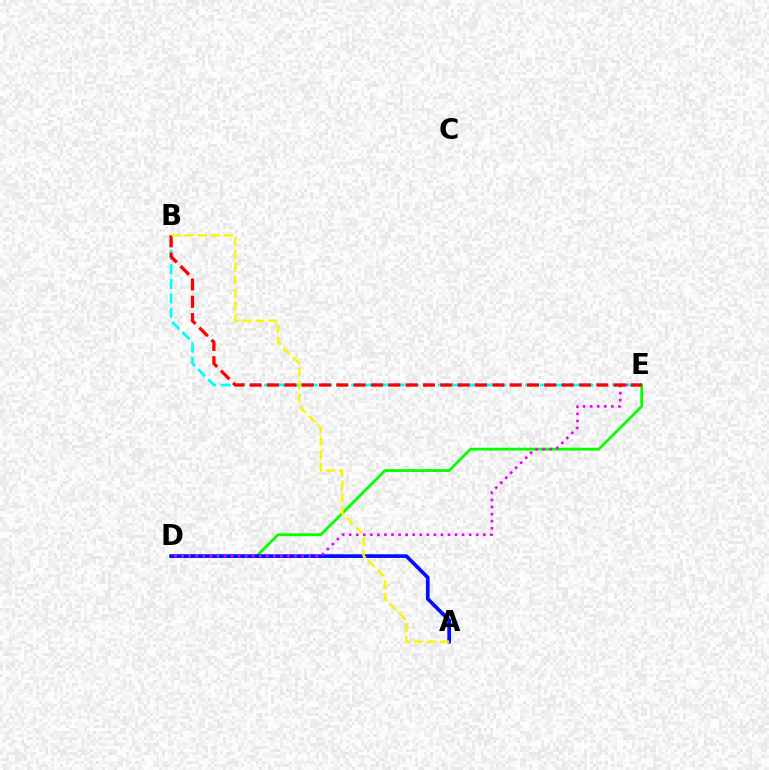{('D', 'E'): [{'color': '#08ff00', 'line_style': 'solid', 'thickness': 2.03}, {'color': '#ee00ff', 'line_style': 'dotted', 'thickness': 1.92}], ('A', 'D'): [{'color': '#0010ff', 'line_style': 'solid', 'thickness': 2.67}], ('B', 'E'): [{'color': '#00fff6', 'line_style': 'dashed', 'thickness': 1.97}, {'color': '#ff0000', 'line_style': 'dashed', 'thickness': 2.35}], ('A', 'B'): [{'color': '#fcf500', 'line_style': 'dashed', 'thickness': 1.77}]}